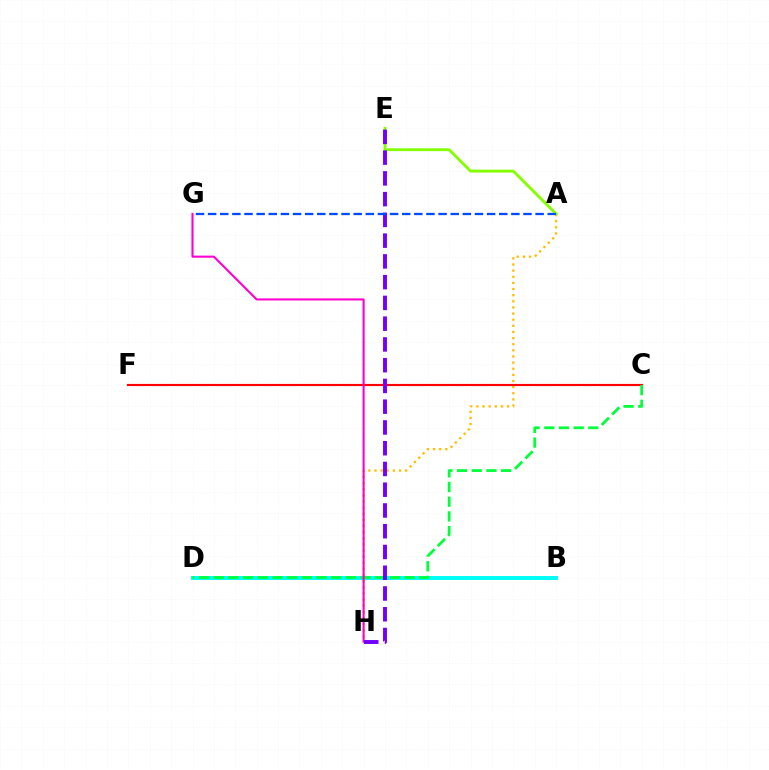{('A', 'H'): [{'color': '#ffbd00', 'line_style': 'dotted', 'thickness': 1.67}], ('C', 'F'): [{'color': '#ff0000', 'line_style': 'solid', 'thickness': 1.54}], ('B', 'D'): [{'color': '#00fff6', 'line_style': 'solid', 'thickness': 2.83}], ('A', 'E'): [{'color': '#84ff00', 'line_style': 'solid', 'thickness': 2.05}], ('C', 'D'): [{'color': '#00ff39', 'line_style': 'dashed', 'thickness': 1.99}], ('G', 'H'): [{'color': '#ff00cf', 'line_style': 'solid', 'thickness': 1.5}], ('E', 'H'): [{'color': '#7200ff', 'line_style': 'dashed', 'thickness': 2.82}], ('A', 'G'): [{'color': '#004bff', 'line_style': 'dashed', 'thickness': 1.65}]}